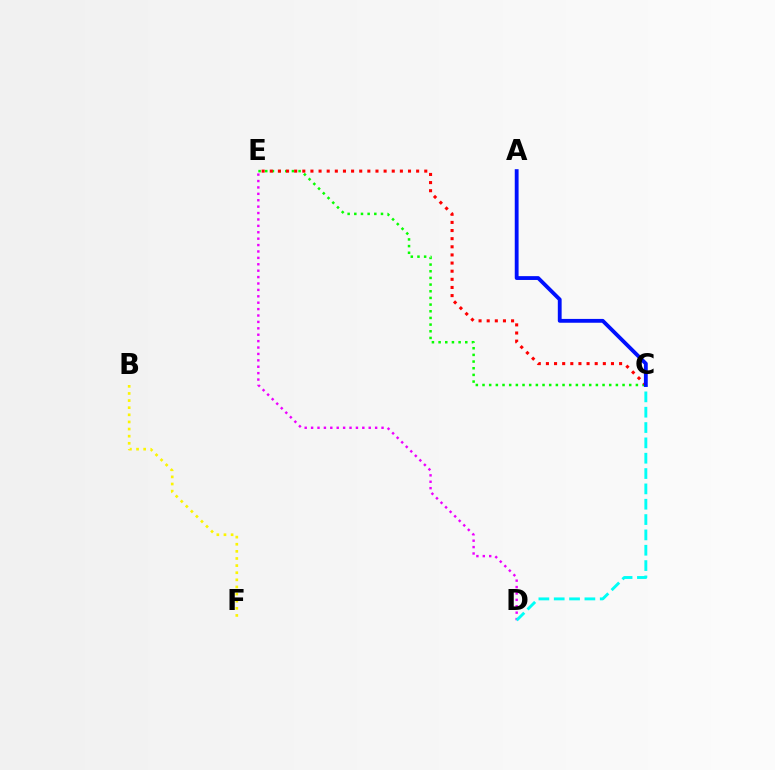{('C', 'E'): [{'color': '#08ff00', 'line_style': 'dotted', 'thickness': 1.81}, {'color': '#ff0000', 'line_style': 'dotted', 'thickness': 2.21}], ('D', 'E'): [{'color': '#ee00ff', 'line_style': 'dotted', 'thickness': 1.74}], ('C', 'D'): [{'color': '#00fff6', 'line_style': 'dashed', 'thickness': 2.08}], ('B', 'F'): [{'color': '#fcf500', 'line_style': 'dotted', 'thickness': 1.93}], ('A', 'C'): [{'color': '#0010ff', 'line_style': 'solid', 'thickness': 2.76}]}